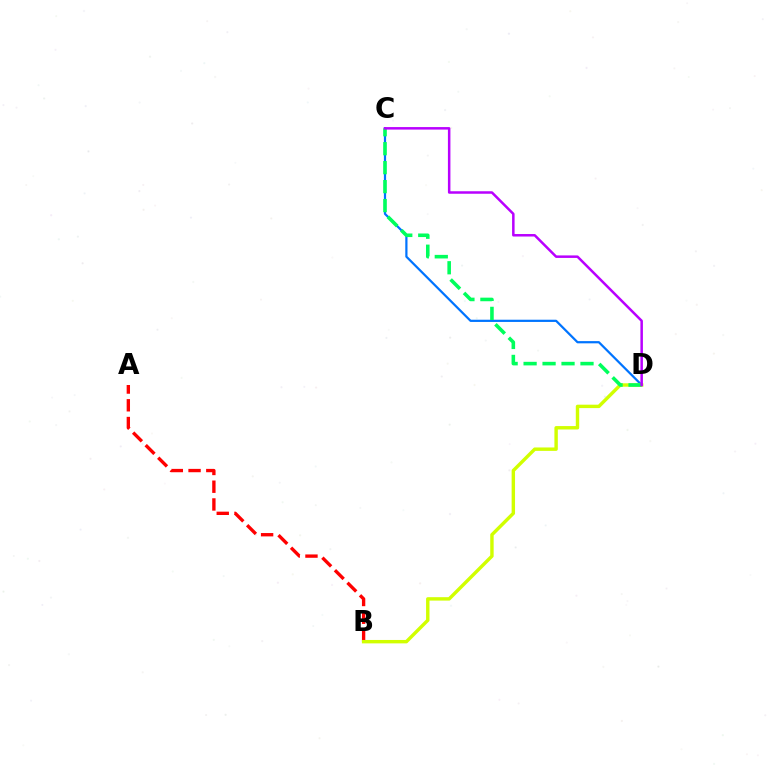{('C', 'D'): [{'color': '#0074ff', 'line_style': 'solid', 'thickness': 1.6}, {'color': '#00ff5c', 'line_style': 'dashed', 'thickness': 2.58}, {'color': '#b900ff', 'line_style': 'solid', 'thickness': 1.8}], ('A', 'B'): [{'color': '#ff0000', 'line_style': 'dashed', 'thickness': 2.41}], ('B', 'D'): [{'color': '#d1ff00', 'line_style': 'solid', 'thickness': 2.46}]}